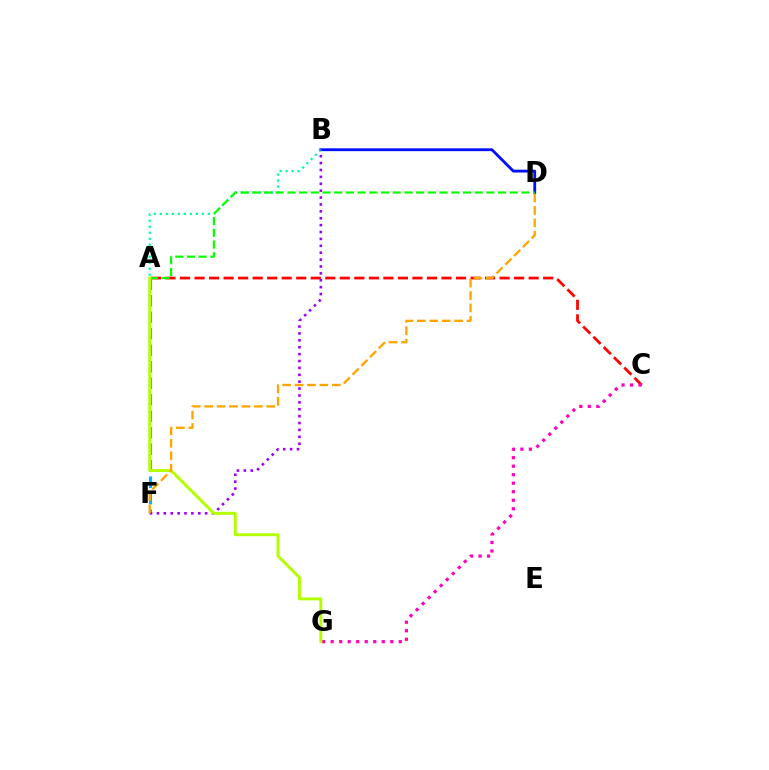{('B', 'D'): [{'color': '#0010ff', 'line_style': 'solid', 'thickness': 2.04}], ('A', 'C'): [{'color': '#ff0000', 'line_style': 'dashed', 'thickness': 1.97}], ('A', 'B'): [{'color': '#00ff9d', 'line_style': 'dotted', 'thickness': 1.63}], ('A', 'F'): [{'color': '#00b5ff', 'line_style': 'dashed', 'thickness': 2.24}], ('C', 'G'): [{'color': '#ff00bd', 'line_style': 'dotted', 'thickness': 2.31}], ('B', 'F'): [{'color': '#9b00ff', 'line_style': 'dotted', 'thickness': 1.87}], ('A', 'D'): [{'color': '#08ff00', 'line_style': 'dashed', 'thickness': 1.59}], ('A', 'G'): [{'color': '#b3ff00', 'line_style': 'solid', 'thickness': 2.11}], ('D', 'F'): [{'color': '#ffa500', 'line_style': 'dashed', 'thickness': 1.69}]}